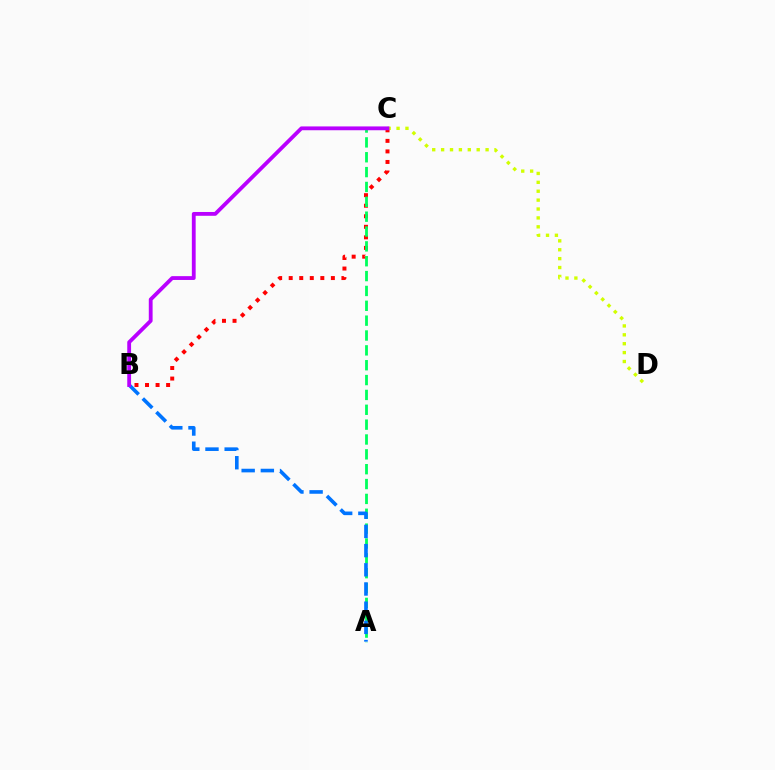{('B', 'C'): [{'color': '#ff0000', 'line_style': 'dotted', 'thickness': 2.86}, {'color': '#b900ff', 'line_style': 'solid', 'thickness': 2.75}], ('A', 'C'): [{'color': '#00ff5c', 'line_style': 'dashed', 'thickness': 2.02}], ('A', 'B'): [{'color': '#0074ff', 'line_style': 'dashed', 'thickness': 2.61}], ('C', 'D'): [{'color': '#d1ff00', 'line_style': 'dotted', 'thickness': 2.42}]}